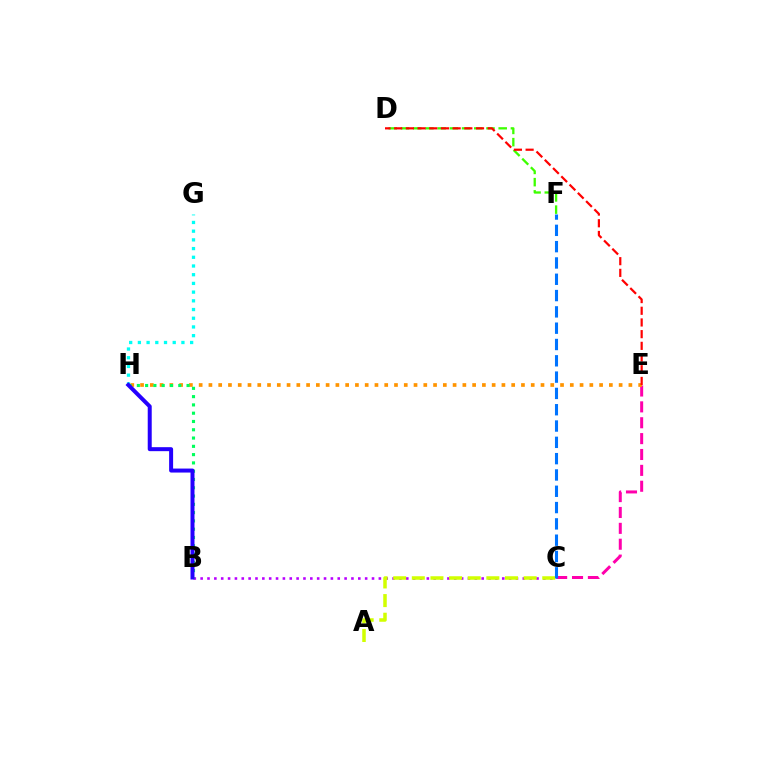{('C', 'E'): [{'color': '#ff00ac', 'line_style': 'dashed', 'thickness': 2.16}], ('D', 'F'): [{'color': '#3dff00', 'line_style': 'dashed', 'thickness': 1.66}], ('E', 'H'): [{'color': '#ff9400', 'line_style': 'dotted', 'thickness': 2.65}], ('B', 'C'): [{'color': '#b900ff', 'line_style': 'dotted', 'thickness': 1.86}], ('D', 'E'): [{'color': '#ff0000', 'line_style': 'dashed', 'thickness': 1.59}], ('B', 'H'): [{'color': '#00ff5c', 'line_style': 'dotted', 'thickness': 2.25}, {'color': '#2500ff', 'line_style': 'solid', 'thickness': 2.87}], ('A', 'C'): [{'color': '#d1ff00', 'line_style': 'dashed', 'thickness': 2.53}], ('G', 'H'): [{'color': '#00fff6', 'line_style': 'dotted', 'thickness': 2.37}], ('C', 'F'): [{'color': '#0074ff', 'line_style': 'dashed', 'thickness': 2.22}]}